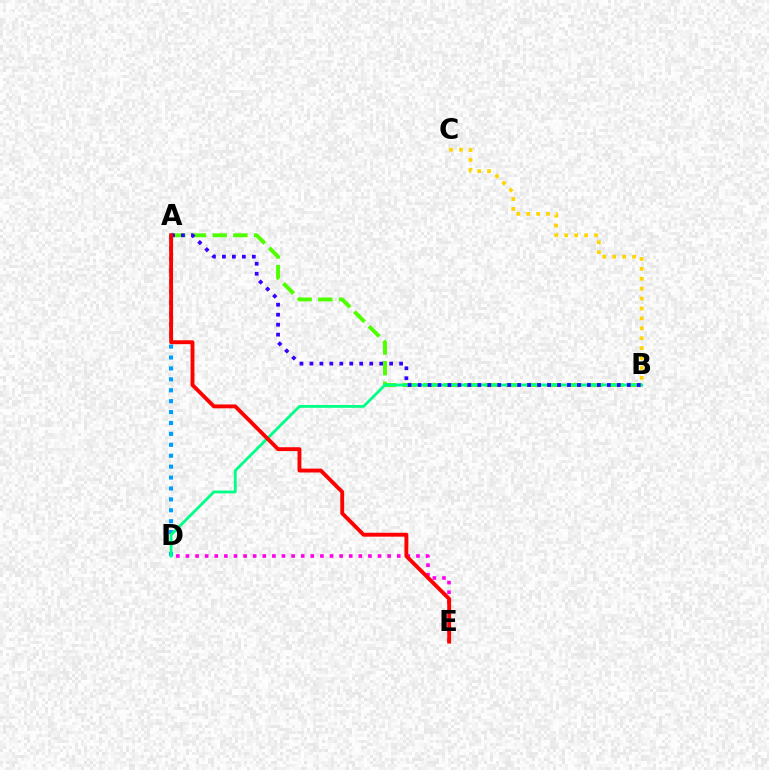{('A', 'B'): [{'color': '#4fff00', 'line_style': 'dashed', 'thickness': 2.81}, {'color': '#3700ff', 'line_style': 'dotted', 'thickness': 2.71}], ('A', 'D'): [{'color': '#009eff', 'line_style': 'dotted', 'thickness': 2.96}], ('D', 'E'): [{'color': '#ff00ed', 'line_style': 'dotted', 'thickness': 2.61}], ('B', 'D'): [{'color': '#00ff86', 'line_style': 'solid', 'thickness': 2.03}], ('B', 'C'): [{'color': '#ffd500', 'line_style': 'dotted', 'thickness': 2.69}], ('A', 'E'): [{'color': '#ff0000', 'line_style': 'solid', 'thickness': 2.79}]}